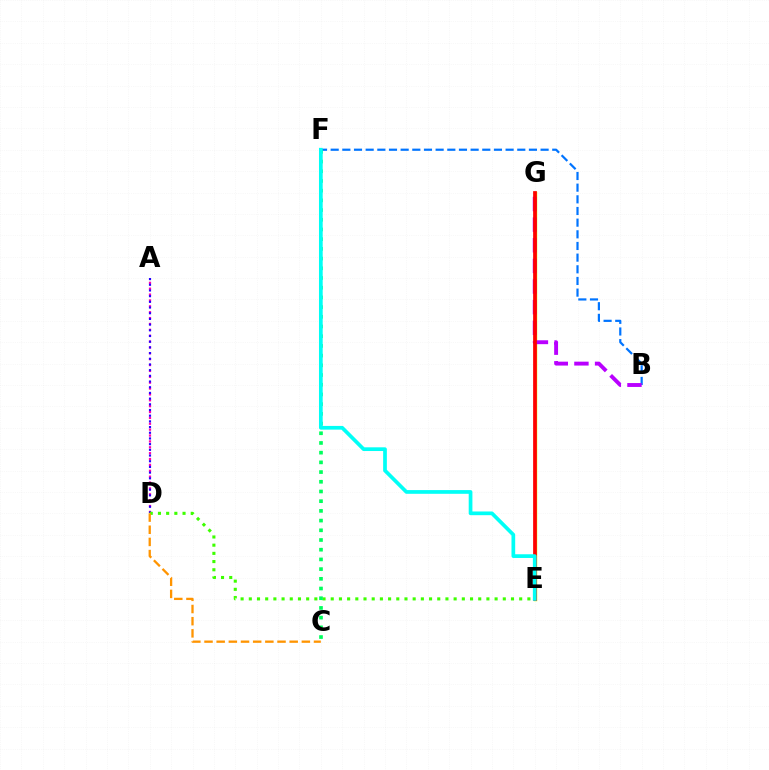{('A', 'D'): [{'color': '#ff00ac', 'line_style': 'dotted', 'thickness': 1.6}, {'color': '#2500ff', 'line_style': 'dotted', 'thickness': 1.55}], ('E', 'G'): [{'color': '#d1ff00', 'line_style': 'solid', 'thickness': 2.51}, {'color': '#ff0000', 'line_style': 'solid', 'thickness': 2.68}], ('B', 'F'): [{'color': '#0074ff', 'line_style': 'dashed', 'thickness': 1.58}], ('D', 'E'): [{'color': '#3dff00', 'line_style': 'dotted', 'thickness': 2.23}], ('C', 'F'): [{'color': '#00ff5c', 'line_style': 'dotted', 'thickness': 2.64}], ('C', 'D'): [{'color': '#ff9400', 'line_style': 'dashed', 'thickness': 1.65}], ('B', 'G'): [{'color': '#b900ff', 'line_style': 'dashed', 'thickness': 2.8}], ('E', 'F'): [{'color': '#00fff6', 'line_style': 'solid', 'thickness': 2.67}]}